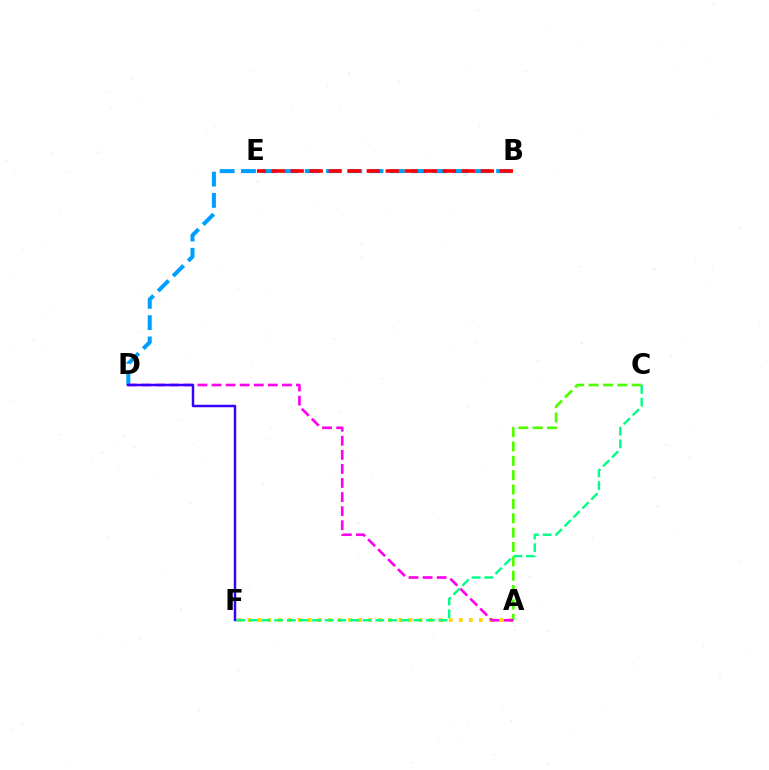{('A', 'F'): [{'color': '#ffd500', 'line_style': 'dotted', 'thickness': 2.74}], ('B', 'D'): [{'color': '#009eff', 'line_style': 'dashed', 'thickness': 2.89}], ('A', 'C'): [{'color': '#4fff00', 'line_style': 'dashed', 'thickness': 1.95}], ('B', 'E'): [{'color': '#ff0000', 'line_style': 'dashed', 'thickness': 2.58}], ('A', 'D'): [{'color': '#ff00ed', 'line_style': 'dashed', 'thickness': 1.91}], ('C', 'F'): [{'color': '#00ff86', 'line_style': 'dashed', 'thickness': 1.72}], ('D', 'F'): [{'color': '#3700ff', 'line_style': 'solid', 'thickness': 1.77}]}